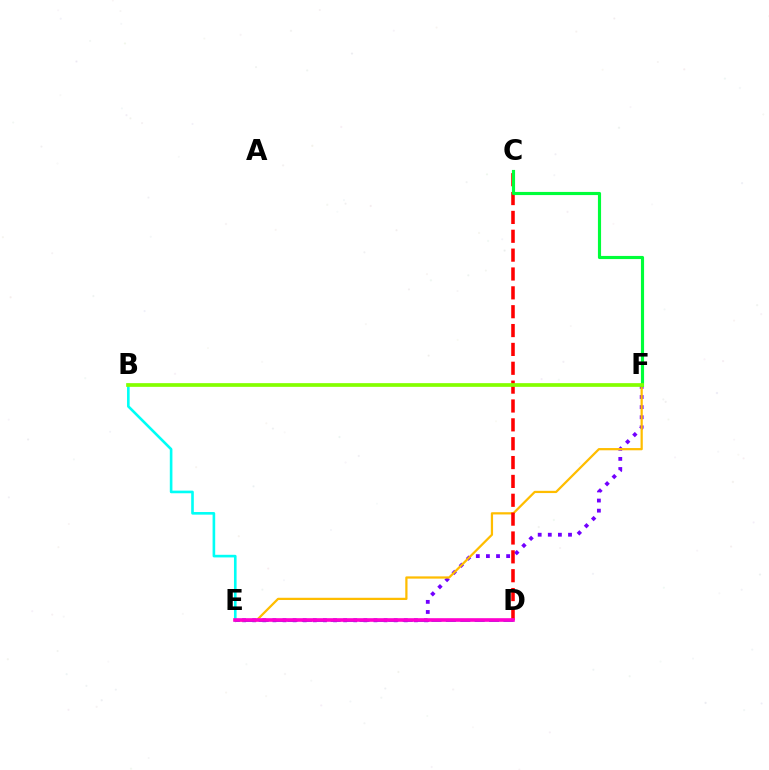{('E', 'F'): [{'color': '#7200ff', 'line_style': 'dotted', 'thickness': 2.75}, {'color': '#ffbd00', 'line_style': 'solid', 'thickness': 1.61}], ('B', 'E'): [{'color': '#00fff6', 'line_style': 'solid', 'thickness': 1.89}], ('C', 'D'): [{'color': '#ff0000', 'line_style': 'dashed', 'thickness': 2.56}], ('C', 'F'): [{'color': '#00ff39', 'line_style': 'solid', 'thickness': 2.26}], ('D', 'E'): [{'color': '#004bff', 'line_style': 'dashed', 'thickness': 1.96}, {'color': '#ff00cf', 'line_style': 'solid', 'thickness': 2.62}], ('B', 'F'): [{'color': '#84ff00', 'line_style': 'solid', 'thickness': 2.67}]}